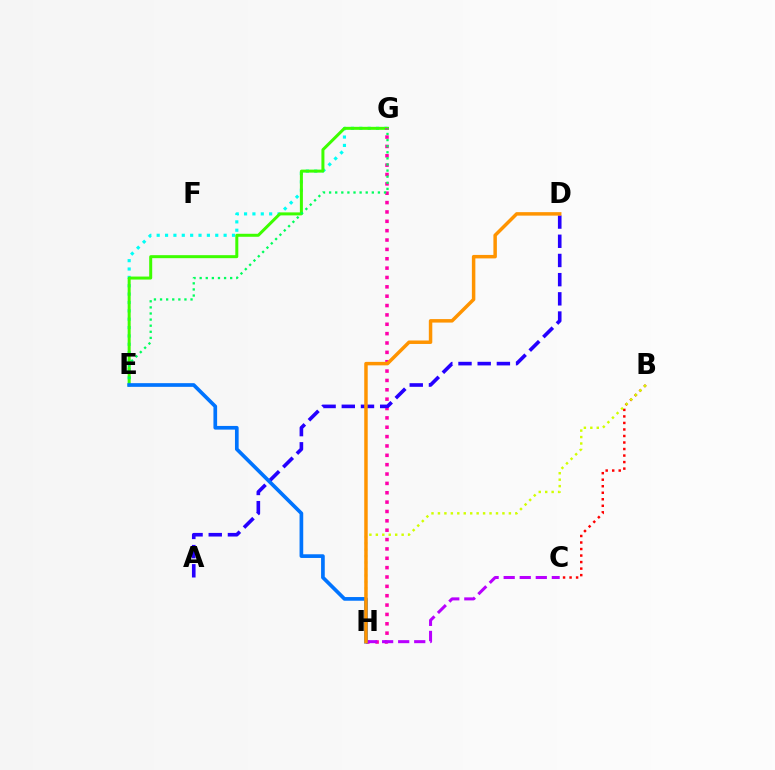{('E', 'G'): [{'color': '#00fff6', 'line_style': 'dotted', 'thickness': 2.27}, {'color': '#3dff00', 'line_style': 'solid', 'thickness': 2.16}, {'color': '#00ff5c', 'line_style': 'dotted', 'thickness': 1.66}], ('B', 'C'): [{'color': '#ff0000', 'line_style': 'dotted', 'thickness': 1.77}], ('B', 'H'): [{'color': '#d1ff00', 'line_style': 'dotted', 'thickness': 1.75}], ('G', 'H'): [{'color': '#ff00ac', 'line_style': 'dotted', 'thickness': 2.54}], ('A', 'D'): [{'color': '#2500ff', 'line_style': 'dashed', 'thickness': 2.61}], ('C', 'H'): [{'color': '#b900ff', 'line_style': 'dashed', 'thickness': 2.18}], ('E', 'H'): [{'color': '#0074ff', 'line_style': 'solid', 'thickness': 2.65}], ('D', 'H'): [{'color': '#ff9400', 'line_style': 'solid', 'thickness': 2.5}]}